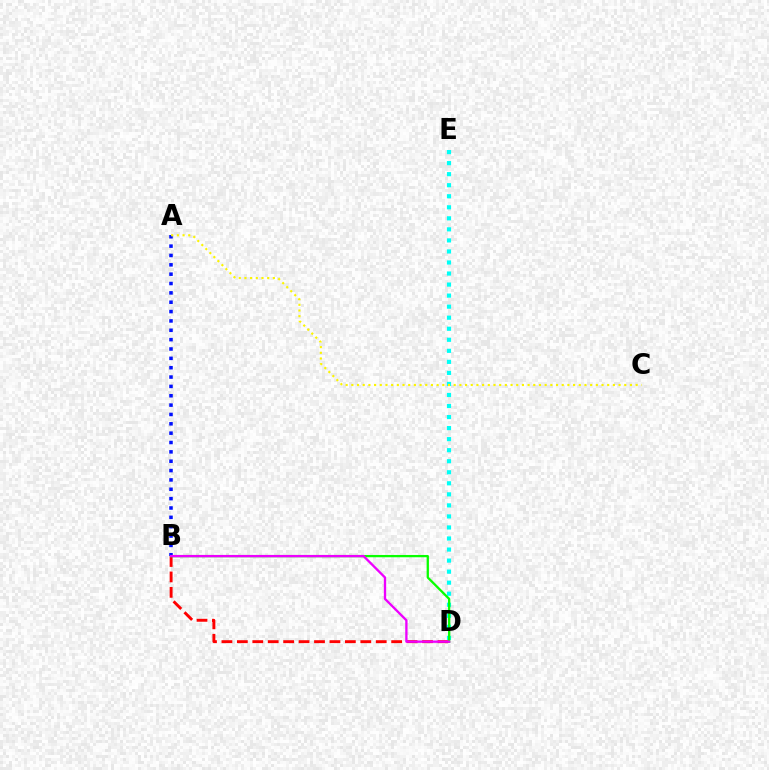{('B', 'D'): [{'color': '#ff0000', 'line_style': 'dashed', 'thickness': 2.1}, {'color': '#08ff00', 'line_style': 'solid', 'thickness': 1.65}, {'color': '#ee00ff', 'line_style': 'solid', 'thickness': 1.67}], ('A', 'B'): [{'color': '#0010ff', 'line_style': 'dotted', 'thickness': 2.54}], ('D', 'E'): [{'color': '#00fff6', 'line_style': 'dotted', 'thickness': 3.0}], ('A', 'C'): [{'color': '#fcf500', 'line_style': 'dotted', 'thickness': 1.54}]}